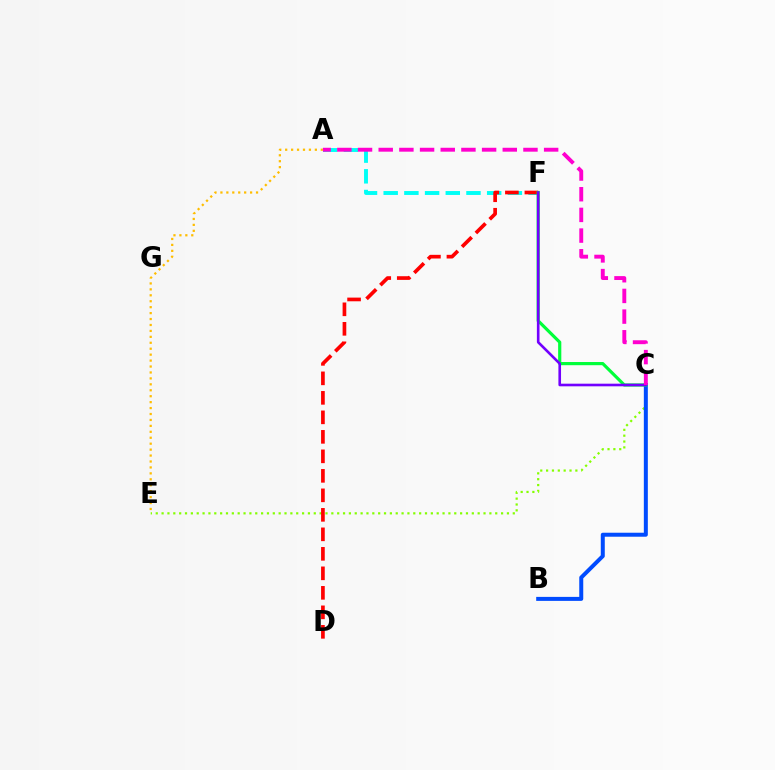{('A', 'F'): [{'color': '#00fff6', 'line_style': 'dashed', 'thickness': 2.81}], ('C', 'E'): [{'color': '#84ff00', 'line_style': 'dotted', 'thickness': 1.59}], ('B', 'C'): [{'color': '#004bff', 'line_style': 'solid', 'thickness': 2.87}], ('D', 'F'): [{'color': '#ff0000', 'line_style': 'dashed', 'thickness': 2.65}], ('C', 'F'): [{'color': '#00ff39', 'line_style': 'solid', 'thickness': 2.29}, {'color': '#7200ff', 'line_style': 'solid', 'thickness': 1.89}], ('A', 'E'): [{'color': '#ffbd00', 'line_style': 'dotted', 'thickness': 1.61}], ('A', 'C'): [{'color': '#ff00cf', 'line_style': 'dashed', 'thickness': 2.81}]}